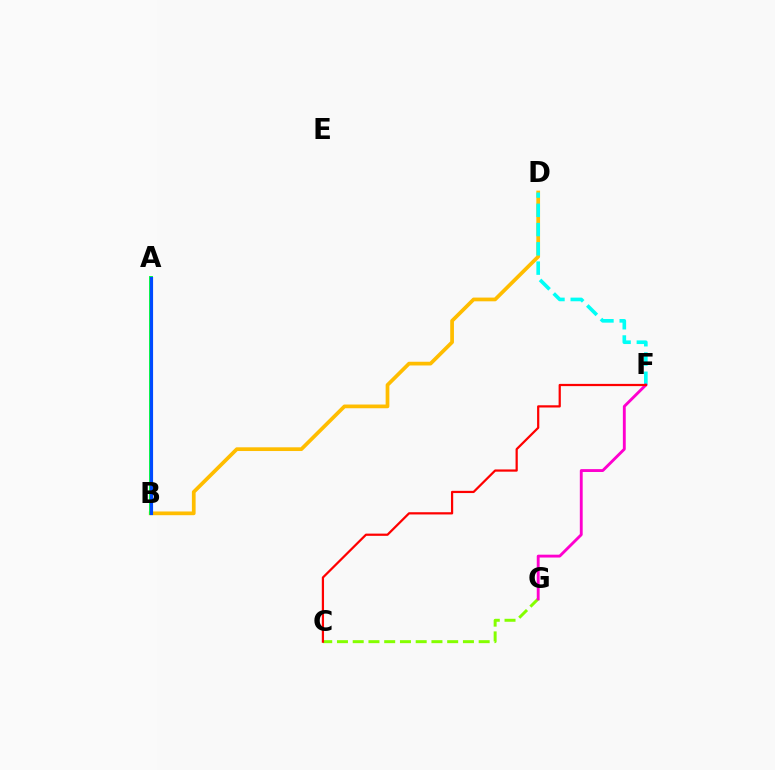{('A', 'B'): [{'color': '#7200ff', 'line_style': 'dotted', 'thickness': 1.69}, {'color': '#00ff39', 'line_style': 'solid', 'thickness': 2.8}, {'color': '#004bff', 'line_style': 'solid', 'thickness': 2.27}], ('B', 'D'): [{'color': '#ffbd00', 'line_style': 'solid', 'thickness': 2.68}], ('D', 'F'): [{'color': '#00fff6', 'line_style': 'dashed', 'thickness': 2.62}], ('C', 'G'): [{'color': '#84ff00', 'line_style': 'dashed', 'thickness': 2.14}], ('F', 'G'): [{'color': '#ff00cf', 'line_style': 'solid', 'thickness': 2.06}], ('C', 'F'): [{'color': '#ff0000', 'line_style': 'solid', 'thickness': 1.6}]}